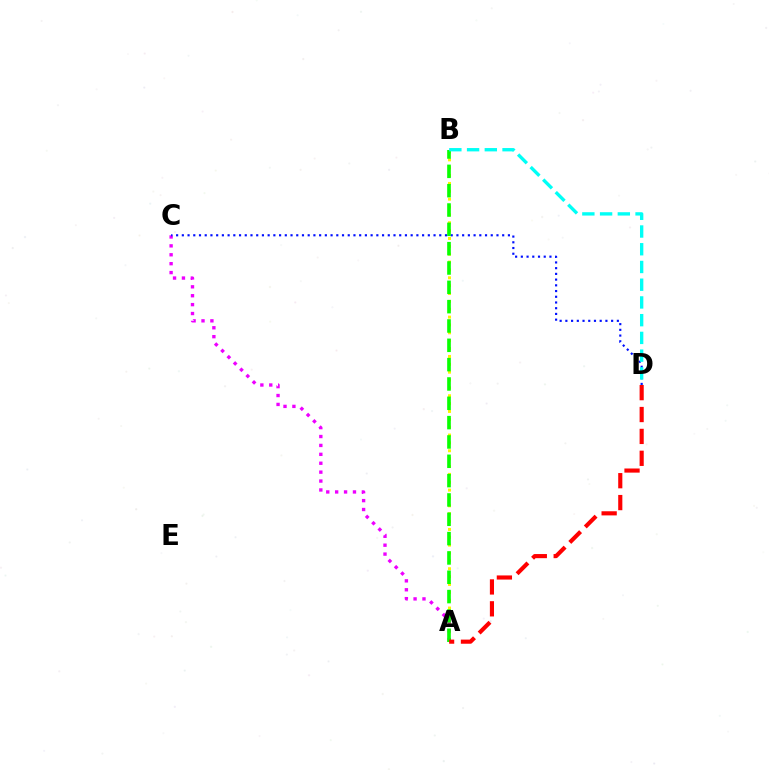{('A', 'B'): [{'color': '#fcf500', 'line_style': 'dotted', 'thickness': 2.14}, {'color': '#08ff00', 'line_style': 'dashed', 'thickness': 2.63}], ('A', 'C'): [{'color': '#ee00ff', 'line_style': 'dotted', 'thickness': 2.42}], ('C', 'D'): [{'color': '#0010ff', 'line_style': 'dotted', 'thickness': 1.55}], ('B', 'D'): [{'color': '#00fff6', 'line_style': 'dashed', 'thickness': 2.41}], ('A', 'D'): [{'color': '#ff0000', 'line_style': 'dashed', 'thickness': 2.97}]}